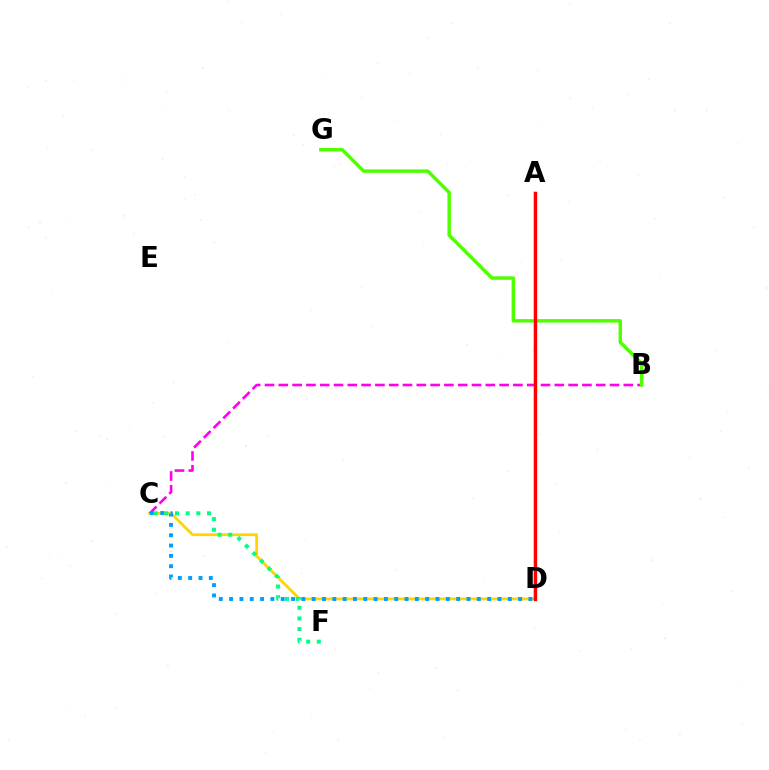{('C', 'D'): [{'color': '#ffd500', 'line_style': 'solid', 'thickness': 2.01}, {'color': '#009eff', 'line_style': 'dotted', 'thickness': 2.8}], ('B', 'C'): [{'color': '#ff00ed', 'line_style': 'dashed', 'thickness': 1.87}], ('A', 'D'): [{'color': '#3700ff', 'line_style': 'solid', 'thickness': 1.6}, {'color': '#ff0000', 'line_style': 'solid', 'thickness': 2.42}], ('C', 'F'): [{'color': '#00ff86', 'line_style': 'dotted', 'thickness': 2.9}], ('B', 'G'): [{'color': '#4fff00', 'line_style': 'solid', 'thickness': 2.49}]}